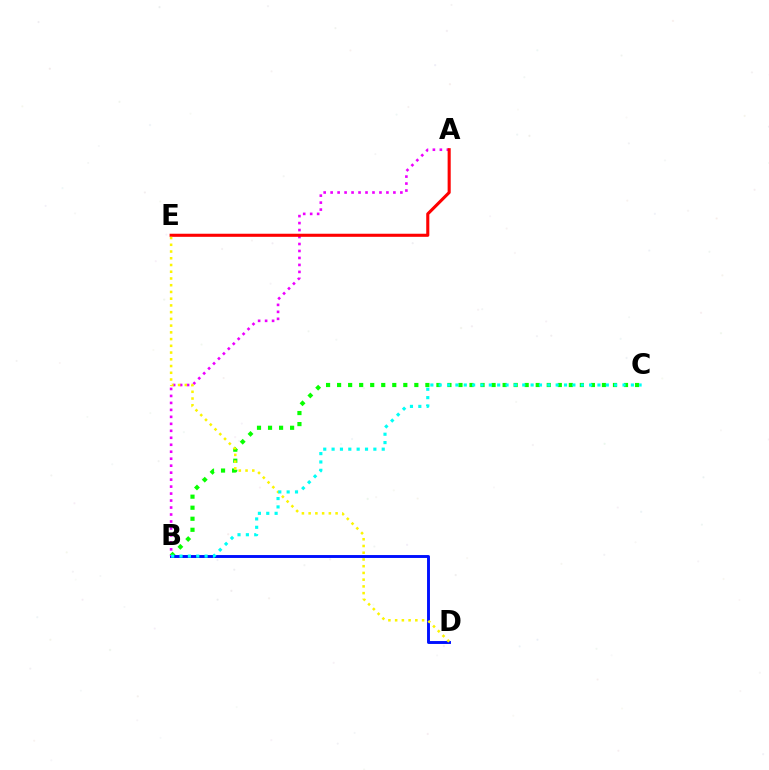{('B', 'C'): [{'color': '#08ff00', 'line_style': 'dotted', 'thickness': 3.0}, {'color': '#00fff6', 'line_style': 'dotted', 'thickness': 2.27}], ('B', 'D'): [{'color': '#0010ff', 'line_style': 'solid', 'thickness': 2.1}], ('A', 'B'): [{'color': '#ee00ff', 'line_style': 'dotted', 'thickness': 1.89}], ('A', 'E'): [{'color': '#ff0000', 'line_style': 'solid', 'thickness': 2.22}], ('D', 'E'): [{'color': '#fcf500', 'line_style': 'dotted', 'thickness': 1.83}]}